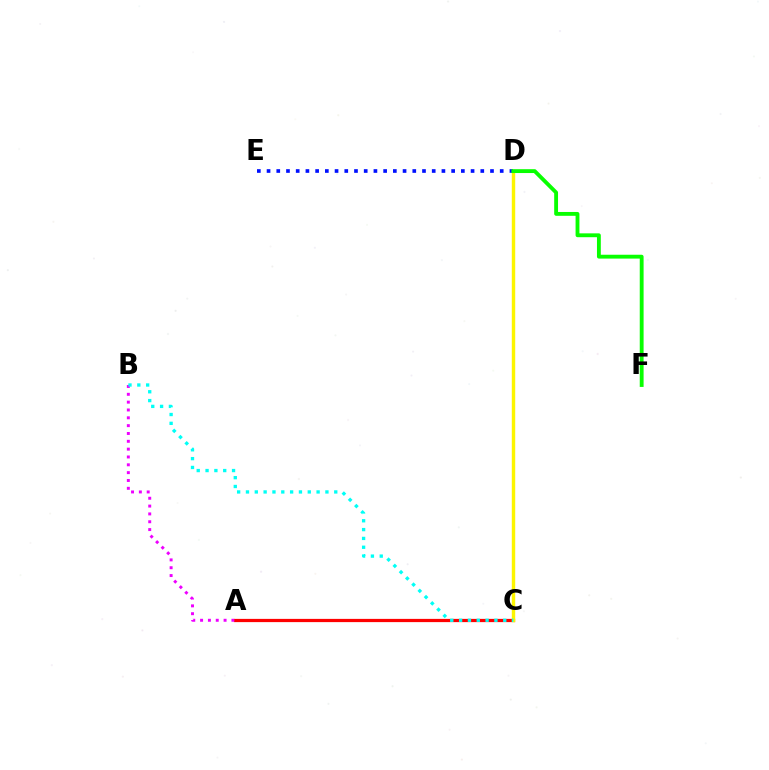{('A', 'C'): [{'color': '#ff0000', 'line_style': 'solid', 'thickness': 2.33}], ('C', 'D'): [{'color': '#fcf500', 'line_style': 'solid', 'thickness': 2.46}], ('D', 'E'): [{'color': '#0010ff', 'line_style': 'dotted', 'thickness': 2.64}], ('A', 'B'): [{'color': '#ee00ff', 'line_style': 'dotted', 'thickness': 2.13}], ('D', 'F'): [{'color': '#08ff00', 'line_style': 'solid', 'thickness': 2.77}], ('B', 'C'): [{'color': '#00fff6', 'line_style': 'dotted', 'thickness': 2.4}]}